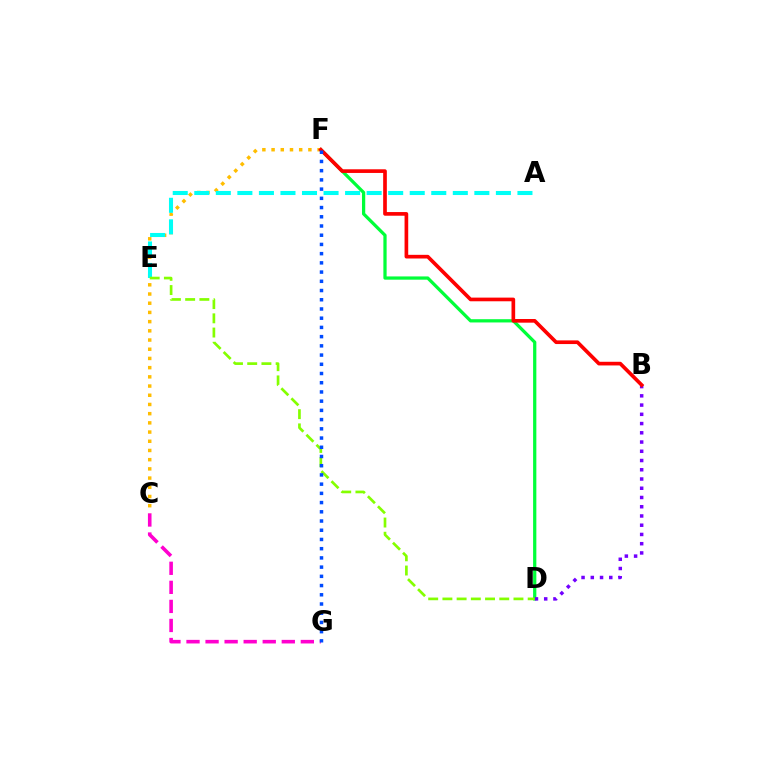{('D', 'F'): [{'color': '#00ff39', 'line_style': 'solid', 'thickness': 2.34}], ('C', 'F'): [{'color': '#ffbd00', 'line_style': 'dotted', 'thickness': 2.5}], ('A', 'E'): [{'color': '#00fff6', 'line_style': 'dashed', 'thickness': 2.93}], ('C', 'G'): [{'color': '#ff00cf', 'line_style': 'dashed', 'thickness': 2.59}], ('B', 'D'): [{'color': '#7200ff', 'line_style': 'dotted', 'thickness': 2.51}], ('B', 'F'): [{'color': '#ff0000', 'line_style': 'solid', 'thickness': 2.64}], ('D', 'E'): [{'color': '#84ff00', 'line_style': 'dashed', 'thickness': 1.93}], ('F', 'G'): [{'color': '#004bff', 'line_style': 'dotted', 'thickness': 2.5}]}